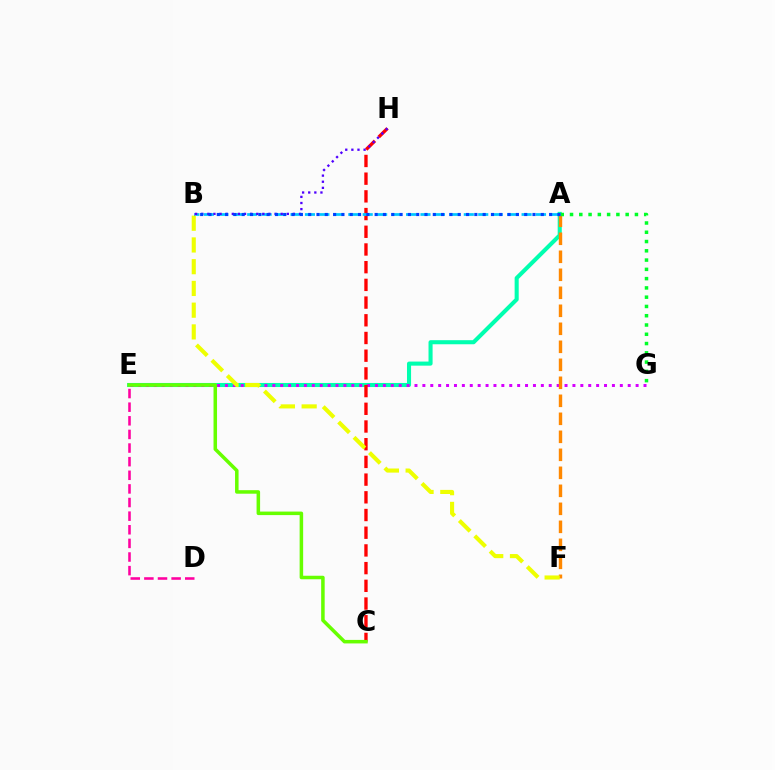{('A', 'E'): [{'color': '#00ffaf', 'line_style': 'solid', 'thickness': 2.93}], ('E', 'G'): [{'color': '#d600ff', 'line_style': 'dotted', 'thickness': 2.15}], ('A', 'F'): [{'color': '#ff8800', 'line_style': 'dashed', 'thickness': 2.45}], ('C', 'H'): [{'color': '#ff0000', 'line_style': 'dashed', 'thickness': 2.4}], ('A', 'G'): [{'color': '#00ff27', 'line_style': 'dotted', 'thickness': 2.52}], ('A', 'B'): [{'color': '#00c7ff', 'line_style': 'dashed', 'thickness': 1.96}, {'color': '#003fff', 'line_style': 'dotted', 'thickness': 2.26}], ('B', 'F'): [{'color': '#eeff00', 'line_style': 'dashed', 'thickness': 2.95}], ('B', 'H'): [{'color': '#4f00ff', 'line_style': 'dotted', 'thickness': 1.66}], ('C', 'E'): [{'color': '#66ff00', 'line_style': 'solid', 'thickness': 2.53}], ('D', 'E'): [{'color': '#ff00a0', 'line_style': 'dashed', 'thickness': 1.85}]}